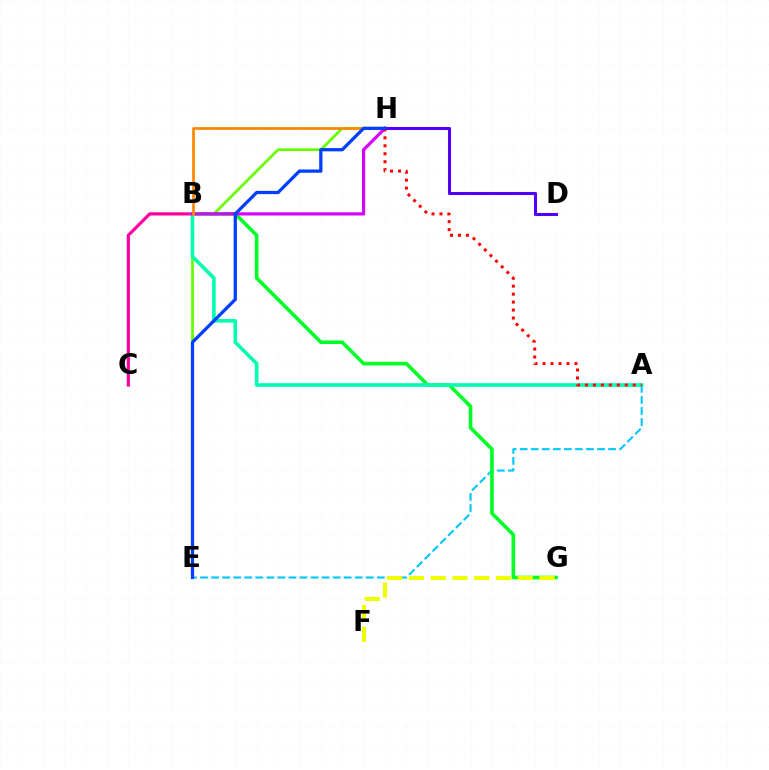{('E', 'H'): [{'color': '#66ff00', 'line_style': 'solid', 'thickness': 1.97}, {'color': '#003fff', 'line_style': 'solid', 'thickness': 2.35}], ('A', 'E'): [{'color': '#00c7ff', 'line_style': 'dashed', 'thickness': 1.5}], ('B', 'G'): [{'color': '#00ff27', 'line_style': 'solid', 'thickness': 2.59}], ('F', 'G'): [{'color': '#eeff00', 'line_style': 'dashed', 'thickness': 2.96}], ('B', 'C'): [{'color': '#ff00a0', 'line_style': 'solid', 'thickness': 2.31}], ('A', 'B'): [{'color': '#00ffaf', 'line_style': 'solid', 'thickness': 2.6}], ('B', 'H'): [{'color': '#d600ff', 'line_style': 'solid', 'thickness': 2.3}, {'color': '#ff8800', 'line_style': 'solid', 'thickness': 1.96}], ('D', 'H'): [{'color': '#4f00ff', 'line_style': 'solid', 'thickness': 2.2}], ('A', 'H'): [{'color': '#ff0000', 'line_style': 'dotted', 'thickness': 2.17}]}